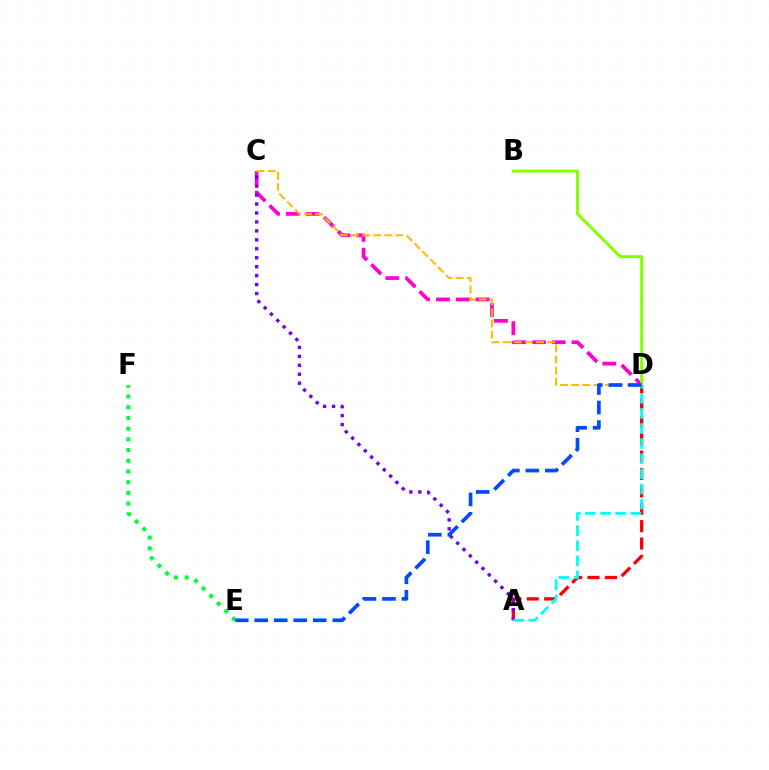{('C', 'D'): [{'color': '#ff00cf', 'line_style': 'dashed', 'thickness': 2.69}, {'color': '#ffbd00', 'line_style': 'dashed', 'thickness': 1.51}], ('A', 'D'): [{'color': '#ff0000', 'line_style': 'dashed', 'thickness': 2.36}, {'color': '#00fff6', 'line_style': 'dashed', 'thickness': 2.05}], ('B', 'D'): [{'color': '#84ff00', 'line_style': 'solid', 'thickness': 2.11}], ('E', 'F'): [{'color': '#00ff39', 'line_style': 'dotted', 'thickness': 2.91}], ('A', 'C'): [{'color': '#7200ff', 'line_style': 'dotted', 'thickness': 2.43}], ('D', 'E'): [{'color': '#004bff', 'line_style': 'dashed', 'thickness': 2.65}]}